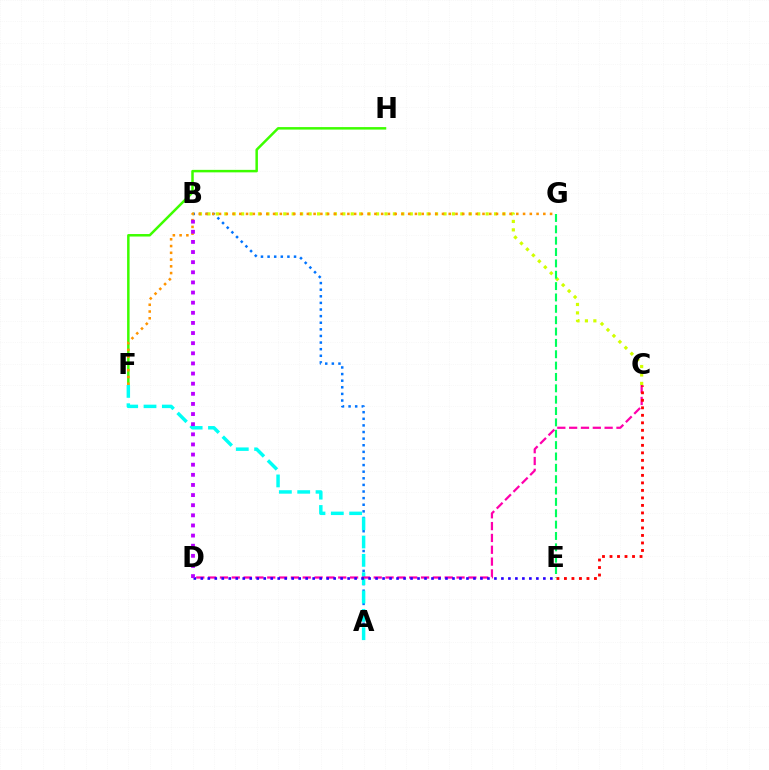{('A', 'B'): [{'color': '#0074ff', 'line_style': 'dotted', 'thickness': 1.8}], ('B', 'C'): [{'color': '#d1ff00', 'line_style': 'dotted', 'thickness': 2.29}], ('F', 'H'): [{'color': '#3dff00', 'line_style': 'solid', 'thickness': 1.8}], ('A', 'F'): [{'color': '#00fff6', 'line_style': 'dashed', 'thickness': 2.49}], ('F', 'G'): [{'color': '#ff9400', 'line_style': 'dotted', 'thickness': 1.84}], ('E', 'G'): [{'color': '#00ff5c', 'line_style': 'dashed', 'thickness': 1.54}], ('C', 'D'): [{'color': '#ff00ac', 'line_style': 'dashed', 'thickness': 1.61}], ('C', 'E'): [{'color': '#ff0000', 'line_style': 'dotted', 'thickness': 2.04}], ('D', 'E'): [{'color': '#2500ff', 'line_style': 'dotted', 'thickness': 1.9}], ('B', 'D'): [{'color': '#b900ff', 'line_style': 'dotted', 'thickness': 2.75}]}